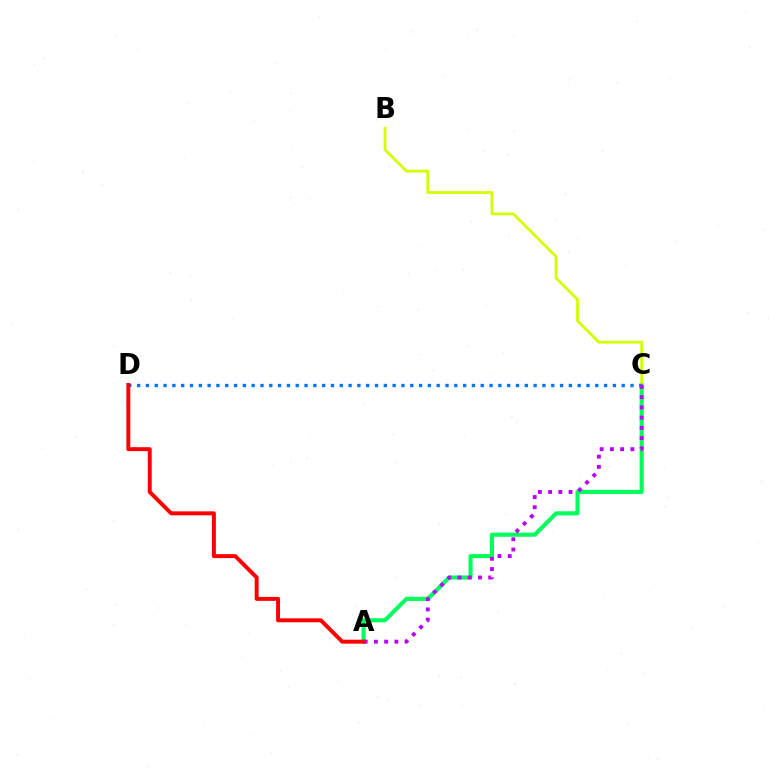{('A', 'C'): [{'color': '#00ff5c', 'line_style': 'solid', 'thickness': 2.95}, {'color': '#b900ff', 'line_style': 'dotted', 'thickness': 2.78}], ('B', 'C'): [{'color': '#d1ff00', 'line_style': 'solid', 'thickness': 1.99}], ('C', 'D'): [{'color': '#0074ff', 'line_style': 'dotted', 'thickness': 2.39}], ('A', 'D'): [{'color': '#ff0000', 'line_style': 'solid', 'thickness': 2.84}]}